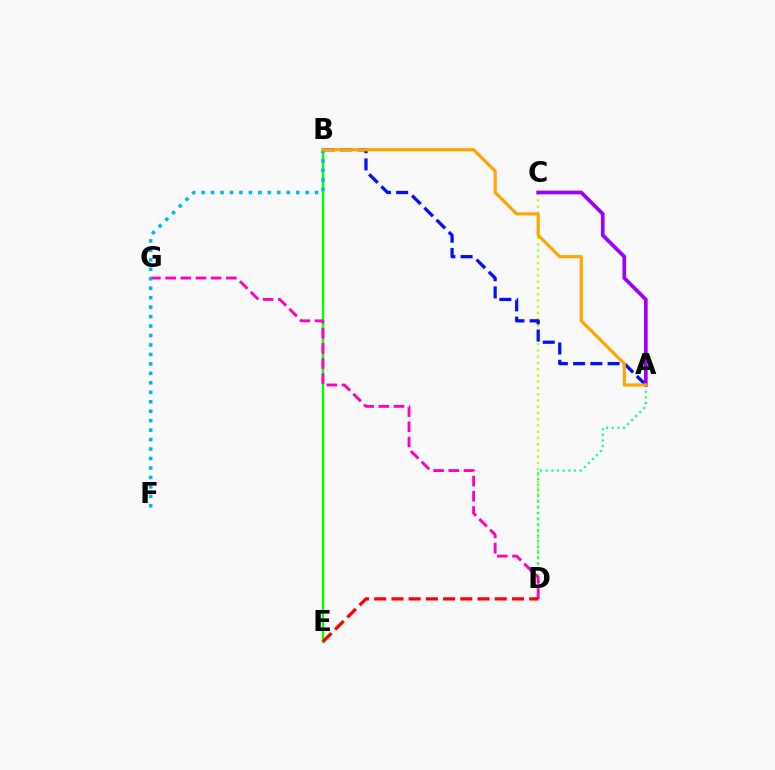{('C', 'D'): [{'color': '#b3ff00', 'line_style': 'dotted', 'thickness': 1.7}], ('B', 'E'): [{'color': '#08ff00', 'line_style': 'solid', 'thickness': 1.77}], ('A', 'D'): [{'color': '#00ff9d', 'line_style': 'dotted', 'thickness': 1.54}], ('D', 'G'): [{'color': '#ff00bd', 'line_style': 'dashed', 'thickness': 2.06}], ('A', 'B'): [{'color': '#0010ff', 'line_style': 'dashed', 'thickness': 2.34}, {'color': '#ffa500', 'line_style': 'solid', 'thickness': 2.28}], ('B', 'F'): [{'color': '#00b5ff', 'line_style': 'dotted', 'thickness': 2.57}], ('A', 'C'): [{'color': '#9b00ff', 'line_style': 'solid', 'thickness': 2.66}], ('D', 'E'): [{'color': '#ff0000', 'line_style': 'dashed', 'thickness': 2.34}]}